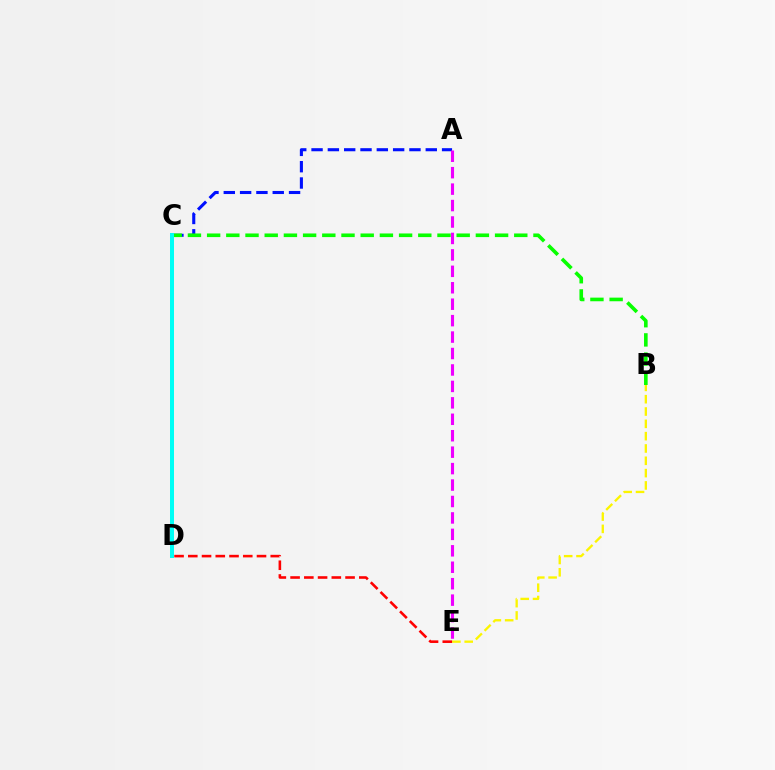{('B', 'E'): [{'color': '#fcf500', 'line_style': 'dashed', 'thickness': 1.67}], ('A', 'C'): [{'color': '#0010ff', 'line_style': 'dashed', 'thickness': 2.22}], ('D', 'E'): [{'color': '#ff0000', 'line_style': 'dashed', 'thickness': 1.87}], ('A', 'E'): [{'color': '#ee00ff', 'line_style': 'dashed', 'thickness': 2.23}], ('B', 'C'): [{'color': '#08ff00', 'line_style': 'dashed', 'thickness': 2.61}], ('C', 'D'): [{'color': '#00fff6', 'line_style': 'solid', 'thickness': 2.87}]}